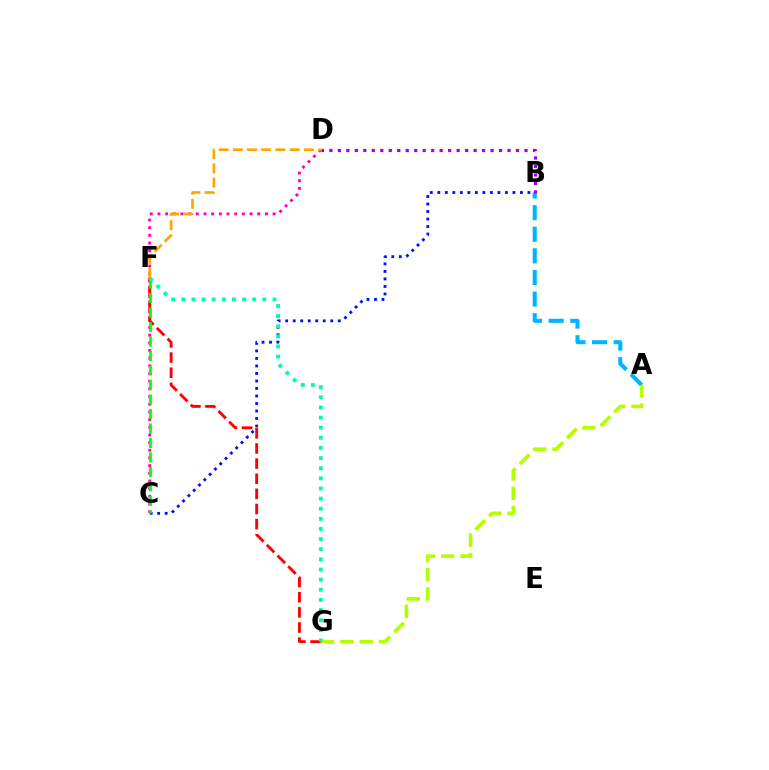{('A', 'B'): [{'color': '#00b5ff', 'line_style': 'dashed', 'thickness': 2.93}], ('C', 'D'): [{'color': '#ff00bd', 'line_style': 'dotted', 'thickness': 2.09}], ('B', 'C'): [{'color': '#0010ff', 'line_style': 'dotted', 'thickness': 2.04}], ('F', 'G'): [{'color': '#ff0000', 'line_style': 'dashed', 'thickness': 2.06}, {'color': '#00ff9d', 'line_style': 'dotted', 'thickness': 2.75}], ('C', 'F'): [{'color': '#08ff00', 'line_style': 'dashed', 'thickness': 1.97}], ('A', 'G'): [{'color': '#b3ff00', 'line_style': 'dashed', 'thickness': 2.62}], ('D', 'F'): [{'color': '#ffa500', 'line_style': 'dashed', 'thickness': 1.93}], ('B', 'D'): [{'color': '#9b00ff', 'line_style': 'dotted', 'thickness': 2.3}]}